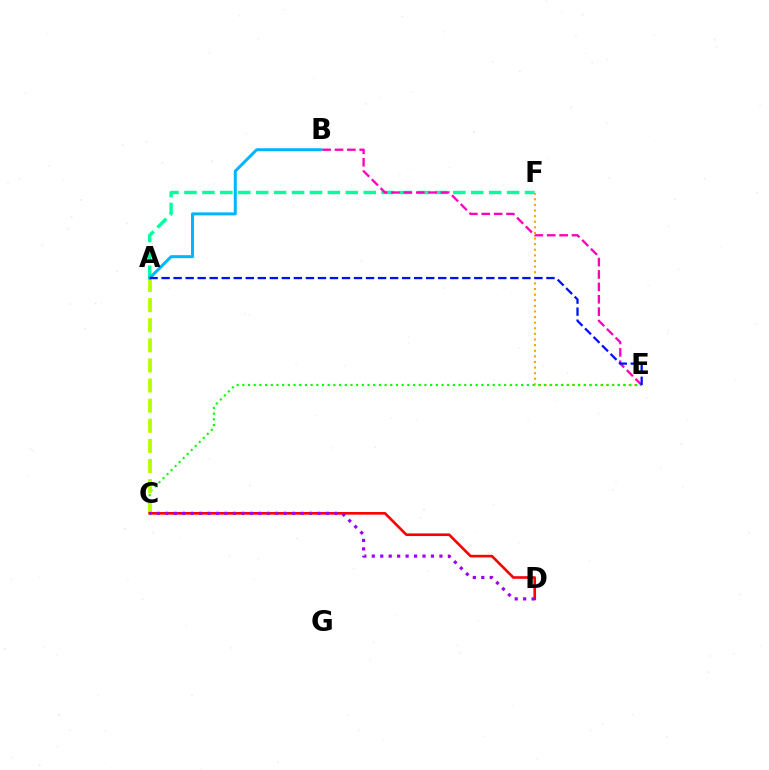{('A', 'F'): [{'color': '#00ff9d', 'line_style': 'dashed', 'thickness': 2.43}], ('E', 'F'): [{'color': '#ffa500', 'line_style': 'dotted', 'thickness': 1.52}], ('B', 'E'): [{'color': '#ff00bd', 'line_style': 'dashed', 'thickness': 1.68}], ('C', 'E'): [{'color': '#08ff00', 'line_style': 'dotted', 'thickness': 1.55}], ('A', 'C'): [{'color': '#b3ff00', 'line_style': 'dashed', 'thickness': 2.73}], ('C', 'D'): [{'color': '#ff0000', 'line_style': 'solid', 'thickness': 1.9}, {'color': '#9b00ff', 'line_style': 'dotted', 'thickness': 2.3}], ('A', 'B'): [{'color': '#00b5ff', 'line_style': 'solid', 'thickness': 2.15}], ('A', 'E'): [{'color': '#0010ff', 'line_style': 'dashed', 'thickness': 1.63}]}